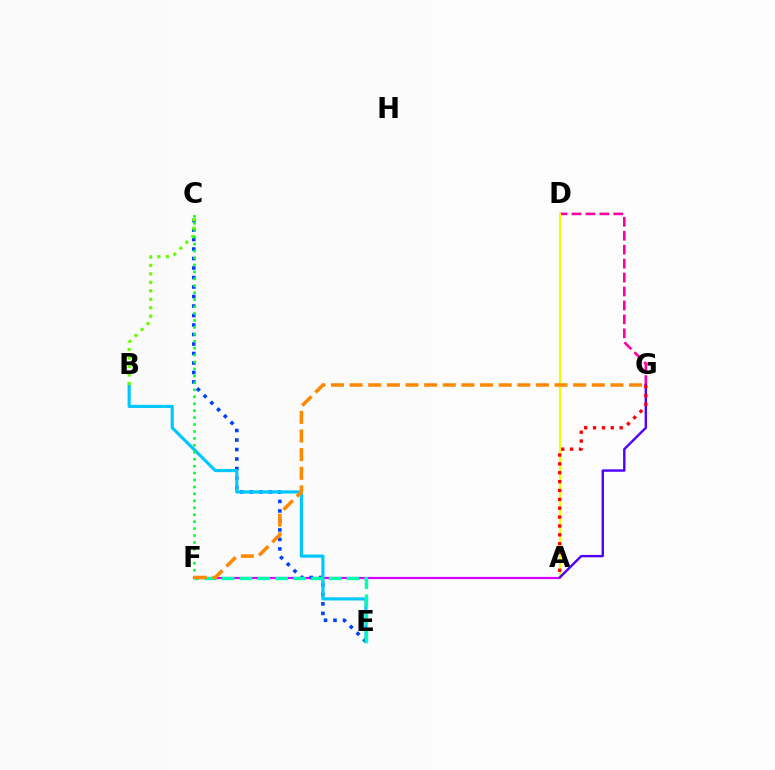{('A', 'F'): [{'color': '#d600ff', 'line_style': 'solid', 'thickness': 1.59}], ('D', 'G'): [{'color': '#ff00a0', 'line_style': 'dashed', 'thickness': 1.89}], ('A', 'D'): [{'color': '#eeff00', 'line_style': 'solid', 'thickness': 1.52}], ('A', 'G'): [{'color': '#4f00ff', 'line_style': 'solid', 'thickness': 1.73}, {'color': '#ff0000', 'line_style': 'dotted', 'thickness': 2.41}], ('C', 'E'): [{'color': '#003fff', 'line_style': 'dotted', 'thickness': 2.58}], ('B', 'E'): [{'color': '#00c7ff', 'line_style': 'solid', 'thickness': 2.28}], ('B', 'C'): [{'color': '#66ff00', 'line_style': 'dotted', 'thickness': 2.3}], ('E', 'F'): [{'color': '#00ffaf', 'line_style': 'dashed', 'thickness': 2.42}], ('C', 'F'): [{'color': '#00ff27', 'line_style': 'dotted', 'thickness': 1.89}], ('F', 'G'): [{'color': '#ff8800', 'line_style': 'dashed', 'thickness': 2.53}]}